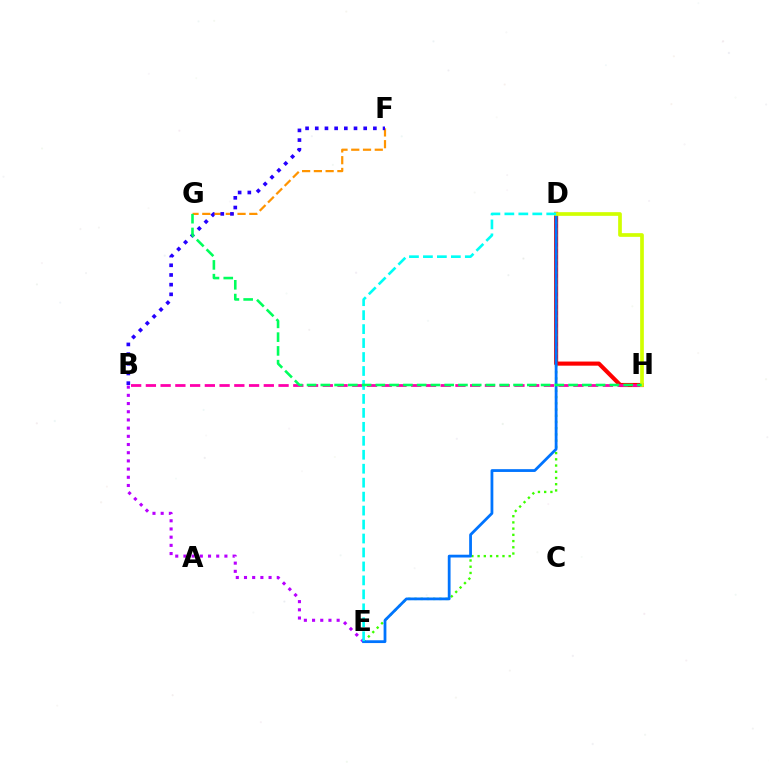{('F', 'G'): [{'color': '#ff9400', 'line_style': 'dashed', 'thickness': 1.6}], ('B', 'E'): [{'color': '#b900ff', 'line_style': 'dotted', 'thickness': 2.23}], ('D', 'H'): [{'color': '#ff0000', 'line_style': 'solid', 'thickness': 2.97}, {'color': '#d1ff00', 'line_style': 'solid', 'thickness': 2.66}], ('D', 'E'): [{'color': '#3dff00', 'line_style': 'dotted', 'thickness': 1.69}, {'color': '#0074ff', 'line_style': 'solid', 'thickness': 2.0}, {'color': '#00fff6', 'line_style': 'dashed', 'thickness': 1.9}], ('B', 'H'): [{'color': '#ff00ac', 'line_style': 'dashed', 'thickness': 2.0}], ('B', 'F'): [{'color': '#2500ff', 'line_style': 'dotted', 'thickness': 2.63}], ('G', 'H'): [{'color': '#00ff5c', 'line_style': 'dashed', 'thickness': 1.87}]}